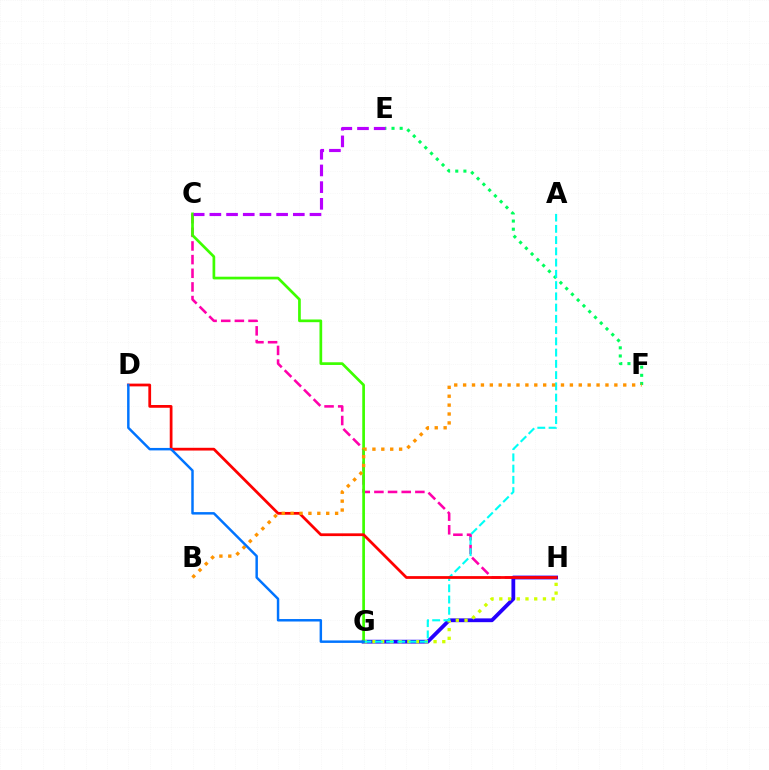{('E', 'F'): [{'color': '#00ff5c', 'line_style': 'dotted', 'thickness': 2.21}], ('C', 'H'): [{'color': '#ff00ac', 'line_style': 'dashed', 'thickness': 1.85}], ('G', 'H'): [{'color': '#2500ff', 'line_style': 'solid', 'thickness': 2.73}, {'color': '#d1ff00', 'line_style': 'dotted', 'thickness': 2.37}], ('C', 'G'): [{'color': '#3dff00', 'line_style': 'solid', 'thickness': 1.94}], ('A', 'G'): [{'color': '#00fff6', 'line_style': 'dashed', 'thickness': 1.53}], ('D', 'H'): [{'color': '#ff0000', 'line_style': 'solid', 'thickness': 1.98}], ('B', 'F'): [{'color': '#ff9400', 'line_style': 'dotted', 'thickness': 2.42}], ('C', 'E'): [{'color': '#b900ff', 'line_style': 'dashed', 'thickness': 2.27}], ('D', 'G'): [{'color': '#0074ff', 'line_style': 'solid', 'thickness': 1.78}]}